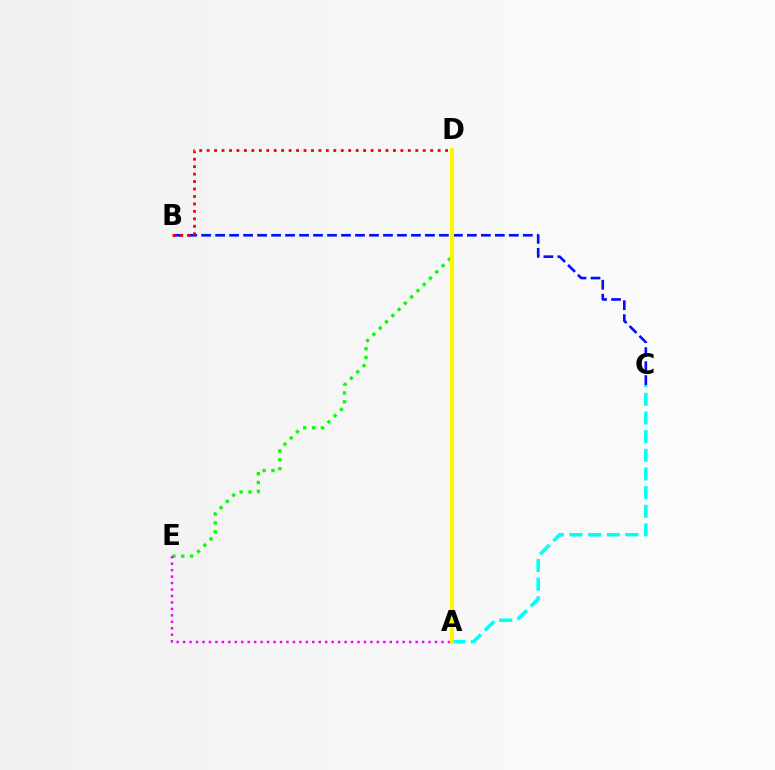{('B', 'C'): [{'color': '#0010ff', 'line_style': 'dashed', 'thickness': 1.9}], ('D', 'E'): [{'color': '#08ff00', 'line_style': 'dotted', 'thickness': 2.41}], ('B', 'D'): [{'color': '#ff0000', 'line_style': 'dotted', 'thickness': 2.02}], ('A', 'E'): [{'color': '#ee00ff', 'line_style': 'dotted', 'thickness': 1.75}], ('A', 'C'): [{'color': '#00fff6', 'line_style': 'dashed', 'thickness': 2.54}], ('A', 'D'): [{'color': '#fcf500', 'line_style': 'solid', 'thickness': 3.0}]}